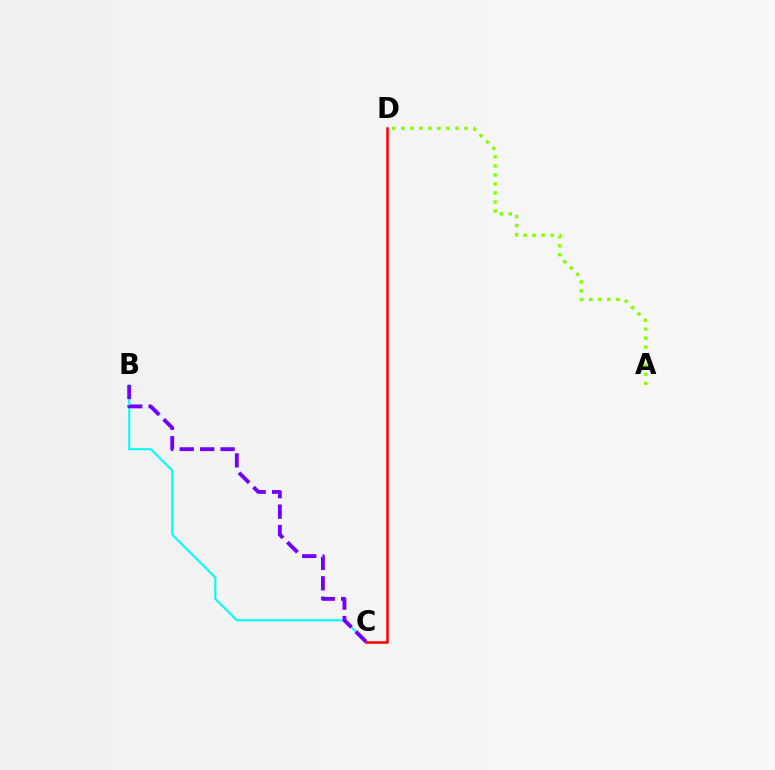{('B', 'C'): [{'color': '#00fff6', 'line_style': 'solid', 'thickness': 1.51}, {'color': '#7200ff', 'line_style': 'dashed', 'thickness': 2.78}], ('C', 'D'): [{'color': '#ff0000', 'line_style': 'solid', 'thickness': 1.82}], ('A', 'D'): [{'color': '#84ff00', 'line_style': 'dotted', 'thickness': 2.45}]}